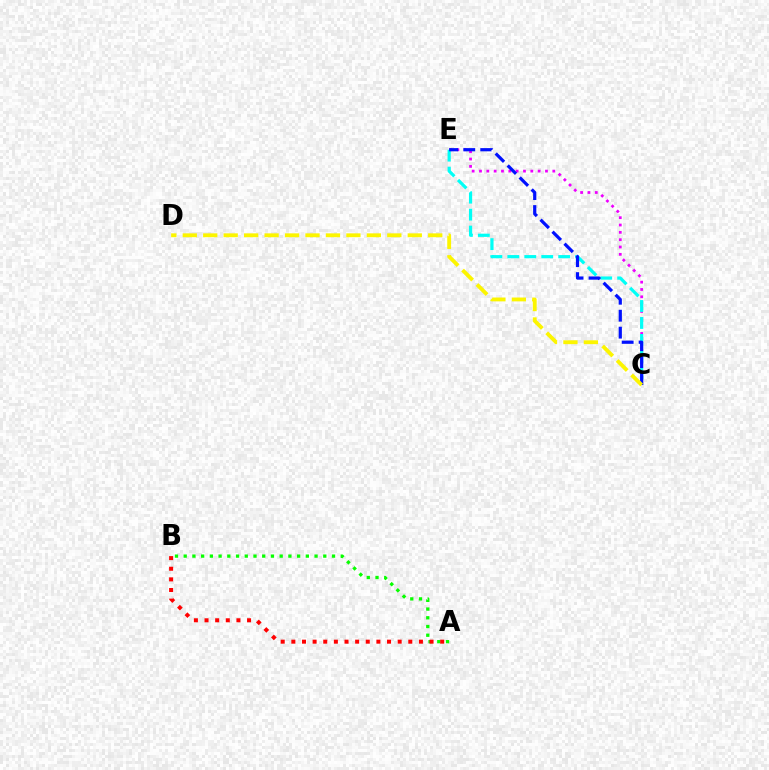{('C', 'E'): [{'color': '#ee00ff', 'line_style': 'dotted', 'thickness': 1.99}, {'color': '#00fff6', 'line_style': 'dashed', 'thickness': 2.3}, {'color': '#0010ff', 'line_style': 'dashed', 'thickness': 2.3}], ('A', 'B'): [{'color': '#08ff00', 'line_style': 'dotted', 'thickness': 2.37}, {'color': '#ff0000', 'line_style': 'dotted', 'thickness': 2.89}], ('C', 'D'): [{'color': '#fcf500', 'line_style': 'dashed', 'thickness': 2.78}]}